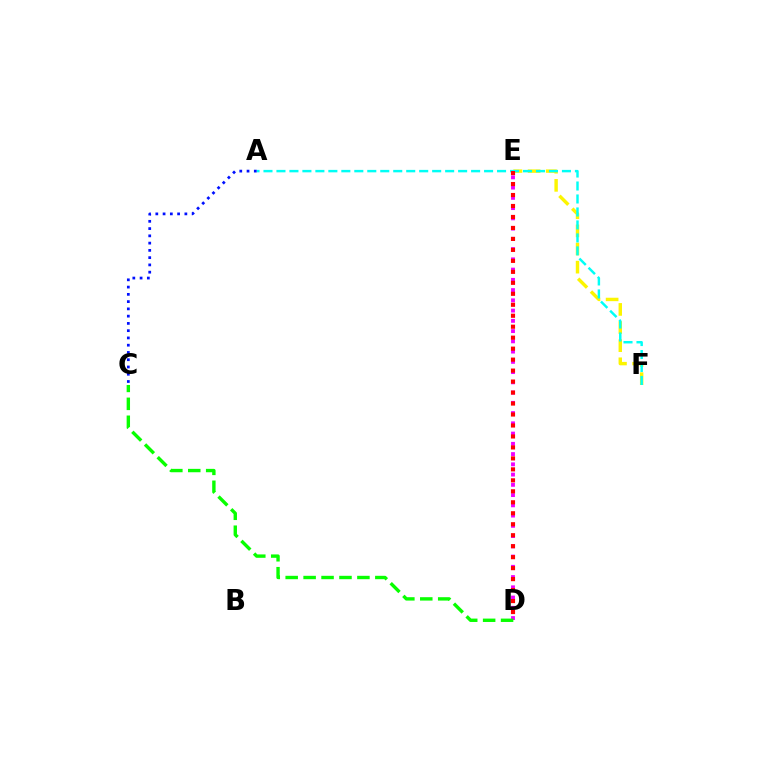{('E', 'F'): [{'color': '#fcf500', 'line_style': 'dashed', 'thickness': 2.46}], ('D', 'E'): [{'color': '#ee00ff', 'line_style': 'dotted', 'thickness': 2.78}, {'color': '#ff0000', 'line_style': 'dotted', 'thickness': 2.98}], ('C', 'D'): [{'color': '#08ff00', 'line_style': 'dashed', 'thickness': 2.44}], ('A', 'F'): [{'color': '#00fff6', 'line_style': 'dashed', 'thickness': 1.76}], ('A', 'C'): [{'color': '#0010ff', 'line_style': 'dotted', 'thickness': 1.97}]}